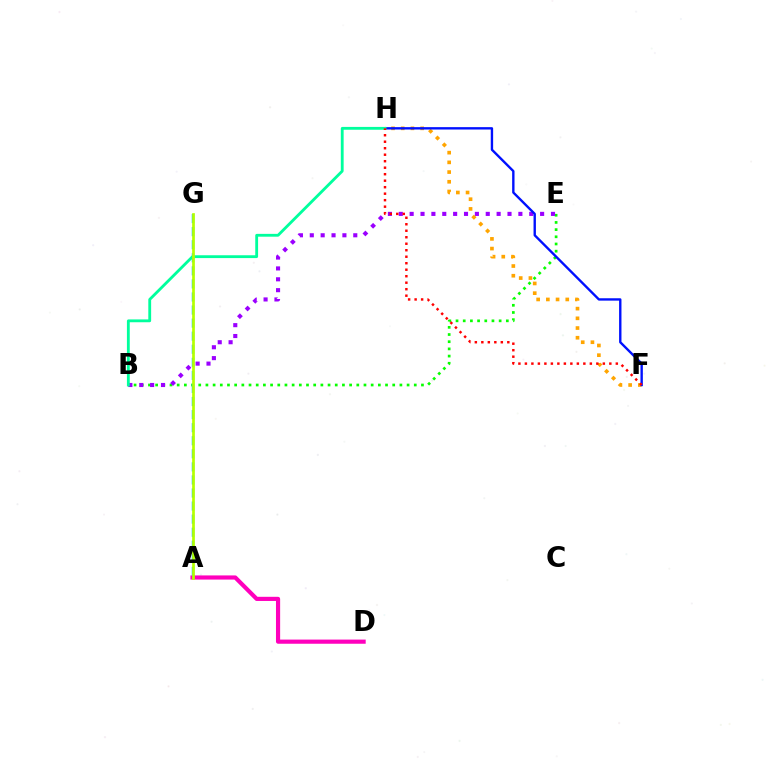{('B', 'E'): [{'color': '#08ff00', 'line_style': 'dotted', 'thickness': 1.95}, {'color': '#9b00ff', 'line_style': 'dotted', 'thickness': 2.95}], ('A', 'D'): [{'color': '#ff00bd', 'line_style': 'solid', 'thickness': 2.99}], ('F', 'H'): [{'color': '#ffa500', 'line_style': 'dotted', 'thickness': 2.64}, {'color': '#0010ff', 'line_style': 'solid', 'thickness': 1.71}, {'color': '#ff0000', 'line_style': 'dotted', 'thickness': 1.76}], ('A', 'G'): [{'color': '#00b5ff', 'line_style': 'dashed', 'thickness': 1.78}, {'color': '#b3ff00', 'line_style': 'solid', 'thickness': 1.95}], ('B', 'H'): [{'color': '#00ff9d', 'line_style': 'solid', 'thickness': 2.04}]}